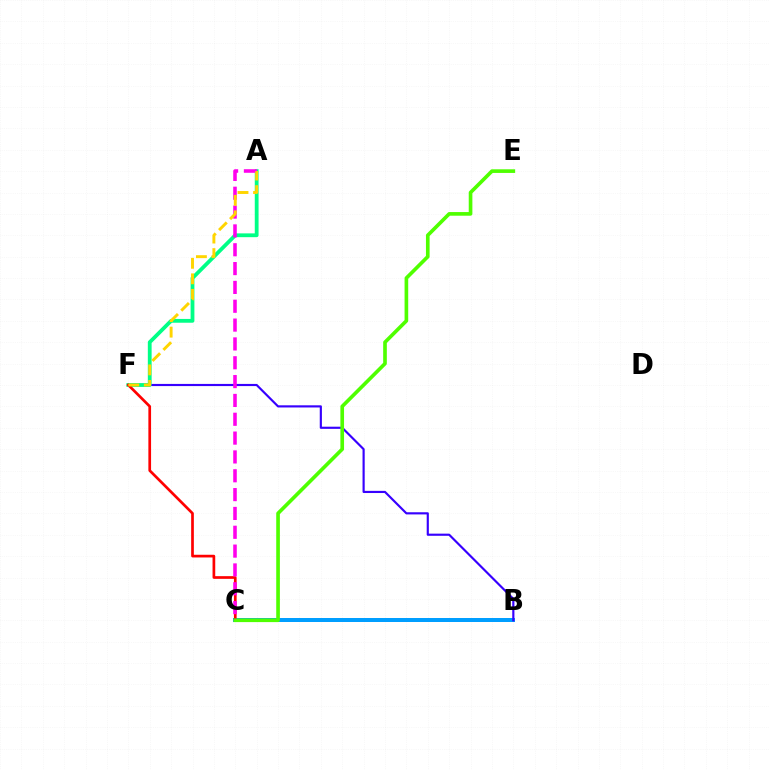{('B', 'C'): [{'color': '#009eff', 'line_style': 'solid', 'thickness': 2.87}], ('B', 'F'): [{'color': '#3700ff', 'line_style': 'solid', 'thickness': 1.55}], ('A', 'F'): [{'color': '#00ff86', 'line_style': 'solid', 'thickness': 2.73}, {'color': '#ffd500', 'line_style': 'dashed', 'thickness': 2.11}], ('C', 'F'): [{'color': '#ff0000', 'line_style': 'solid', 'thickness': 1.94}], ('C', 'E'): [{'color': '#4fff00', 'line_style': 'solid', 'thickness': 2.63}], ('A', 'C'): [{'color': '#ff00ed', 'line_style': 'dashed', 'thickness': 2.56}]}